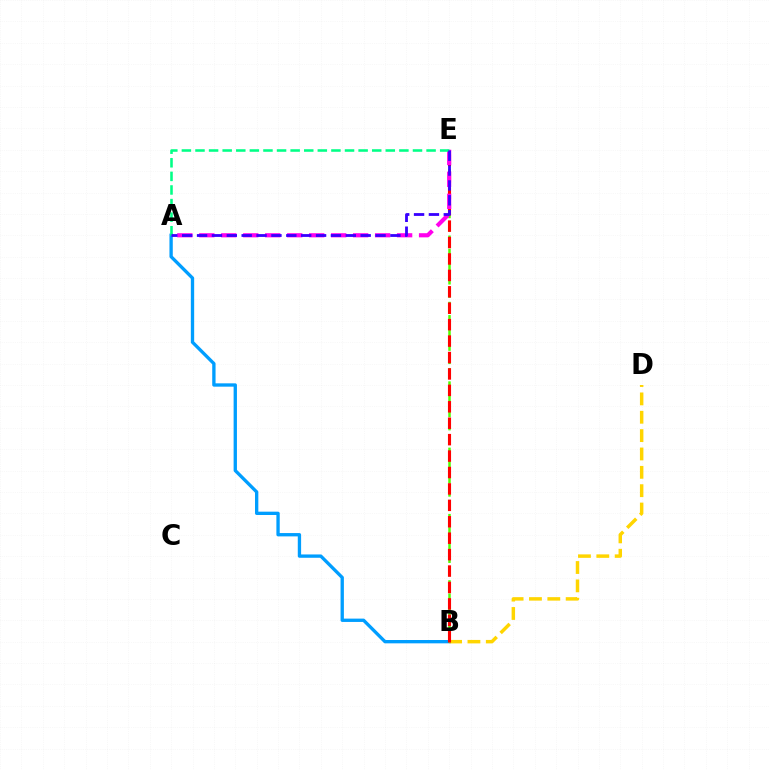{('A', 'B'): [{'color': '#009eff', 'line_style': 'solid', 'thickness': 2.4}], ('B', 'D'): [{'color': '#ffd500', 'line_style': 'dashed', 'thickness': 2.49}], ('B', 'E'): [{'color': '#4fff00', 'line_style': 'dashed', 'thickness': 1.8}, {'color': '#ff0000', 'line_style': 'dashed', 'thickness': 2.23}], ('A', 'E'): [{'color': '#ff00ed', 'line_style': 'dashed', 'thickness': 2.99}, {'color': '#00ff86', 'line_style': 'dashed', 'thickness': 1.85}, {'color': '#3700ff', 'line_style': 'dashed', 'thickness': 2.02}]}